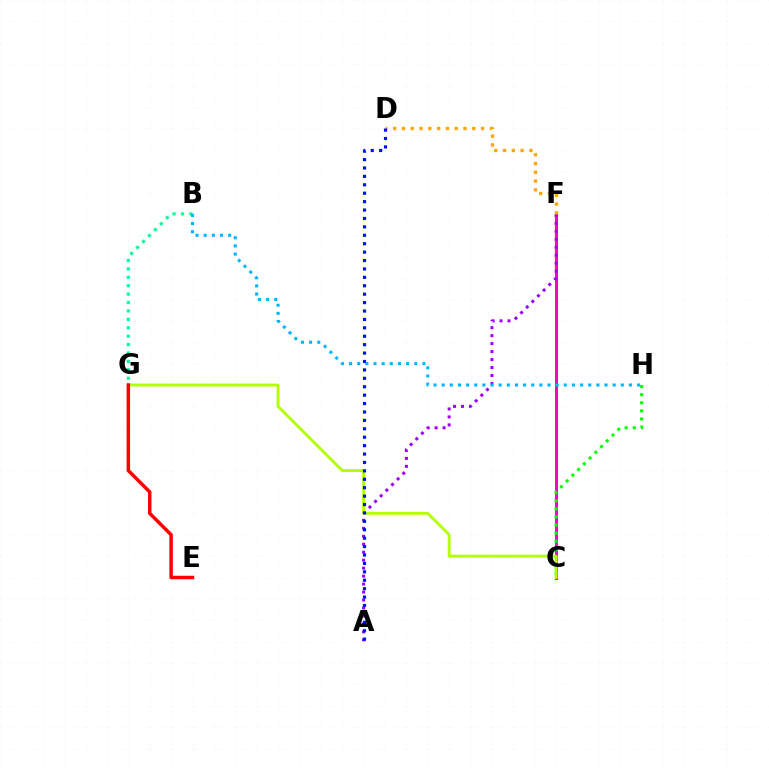{('C', 'F'): [{'color': '#ff00bd', 'line_style': 'solid', 'thickness': 2.18}], ('A', 'F'): [{'color': '#9b00ff', 'line_style': 'dotted', 'thickness': 2.16}], ('D', 'F'): [{'color': '#ffa500', 'line_style': 'dotted', 'thickness': 2.39}], ('C', 'H'): [{'color': '#08ff00', 'line_style': 'dotted', 'thickness': 2.2}], ('B', 'G'): [{'color': '#00ff9d', 'line_style': 'dotted', 'thickness': 2.29}], ('C', 'G'): [{'color': '#b3ff00', 'line_style': 'solid', 'thickness': 2.04}], ('E', 'G'): [{'color': '#ff0000', 'line_style': 'solid', 'thickness': 2.51}], ('B', 'H'): [{'color': '#00b5ff', 'line_style': 'dotted', 'thickness': 2.21}], ('A', 'D'): [{'color': '#0010ff', 'line_style': 'dotted', 'thickness': 2.29}]}